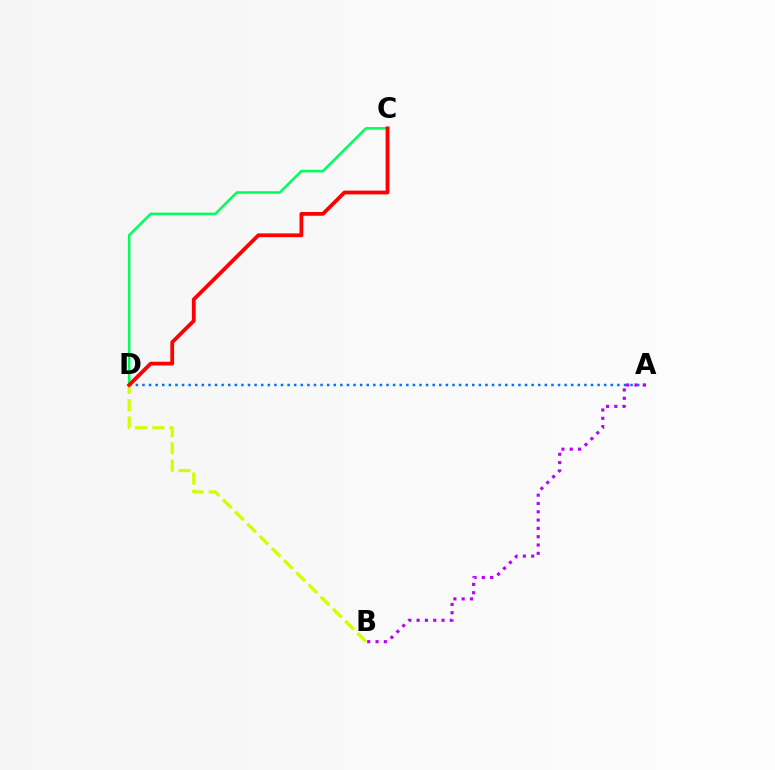{('A', 'D'): [{'color': '#0074ff', 'line_style': 'dotted', 'thickness': 1.79}], ('A', 'B'): [{'color': '#b900ff', 'line_style': 'dotted', 'thickness': 2.26}], ('B', 'D'): [{'color': '#d1ff00', 'line_style': 'dashed', 'thickness': 2.34}], ('C', 'D'): [{'color': '#00ff5c', 'line_style': 'solid', 'thickness': 1.84}, {'color': '#ff0000', 'line_style': 'solid', 'thickness': 2.72}]}